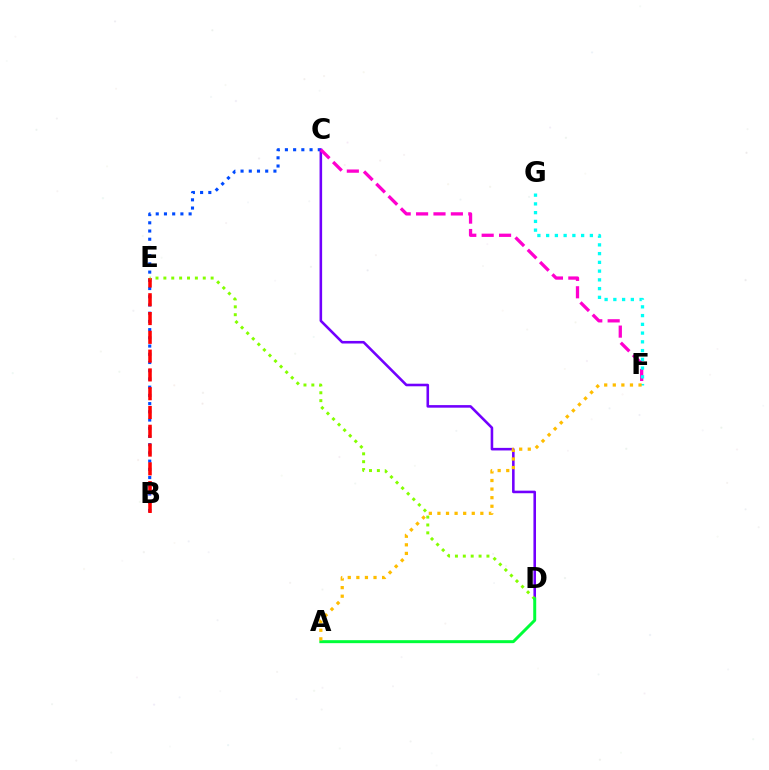{('B', 'C'): [{'color': '#004bff', 'line_style': 'dotted', 'thickness': 2.23}], ('C', 'D'): [{'color': '#7200ff', 'line_style': 'solid', 'thickness': 1.85}], ('C', 'F'): [{'color': '#ff00cf', 'line_style': 'dashed', 'thickness': 2.36}], ('B', 'E'): [{'color': '#ff0000', 'line_style': 'dashed', 'thickness': 2.55}], ('F', 'G'): [{'color': '#00fff6', 'line_style': 'dotted', 'thickness': 2.38}], ('D', 'E'): [{'color': '#84ff00', 'line_style': 'dotted', 'thickness': 2.14}], ('A', 'D'): [{'color': '#00ff39', 'line_style': 'solid', 'thickness': 2.14}], ('A', 'F'): [{'color': '#ffbd00', 'line_style': 'dotted', 'thickness': 2.33}]}